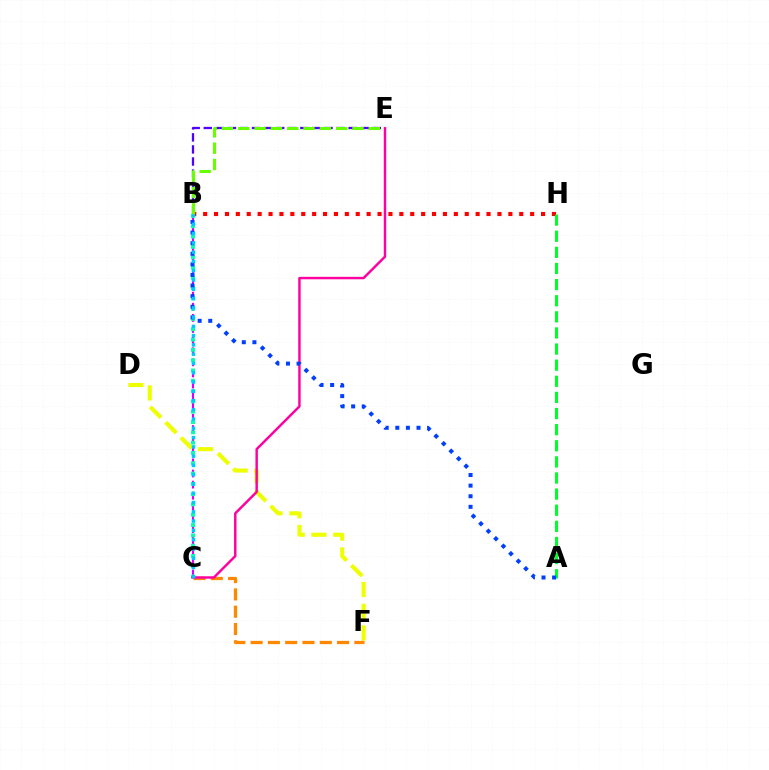{('B', 'C'): [{'color': '#d600ff', 'line_style': 'dashed', 'thickness': 1.51}, {'color': '#00ffaf', 'line_style': 'dotted', 'thickness': 2.8}, {'color': '#00c7ff', 'line_style': 'dotted', 'thickness': 2.52}], ('B', 'H'): [{'color': '#ff0000', 'line_style': 'dotted', 'thickness': 2.96}], ('B', 'E'): [{'color': '#4f00ff', 'line_style': 'dashed', 'thickness': 1.64}, {'color': '#66ff00', 'line_style': 'dashed', 'thickness': 2.22}], ('D', 'F'): [{'color': '#eeff00', 'line_style': 'dashed', 'thickness': 2.95}], ('C', 'F'): [{'color': '#ff8800', 'line_style': 'dashed', 'thickness': 2.35}], ('A', 'H'): [{'color': '#00ff27', 'line_style': 'dashed', 'thickness': 2.19}], ('C', 'E'): [{'color': '#ff00a0', 'line_style': 'solid', 'thickness': 1.76}], ('A', 'B'): [{'color': '#003fff', 'line_style': 'dotted', 'thickness': 2.88}]}